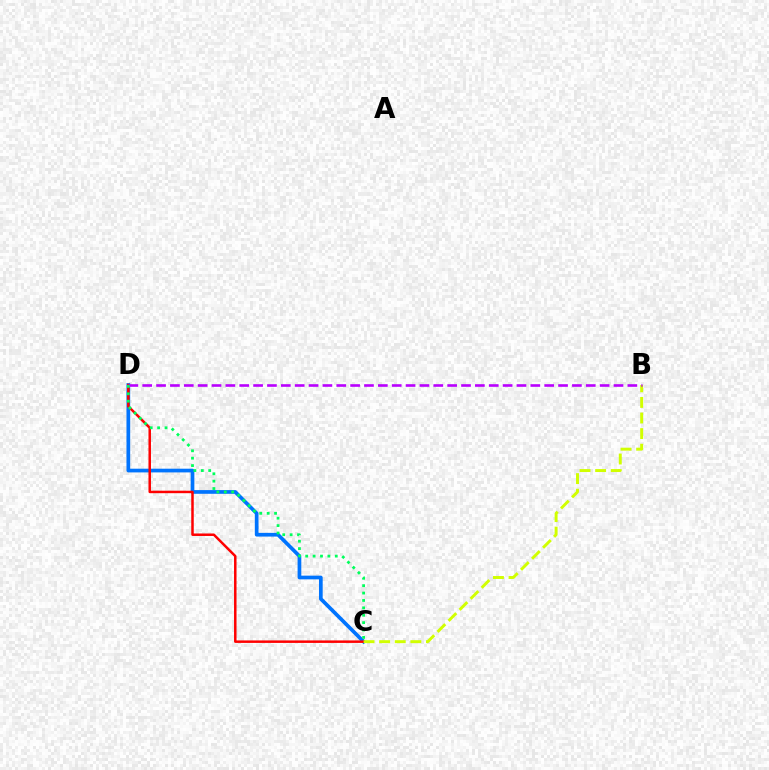{('C', 'D'): [{'color': '#0074ff', 'line_style': 'solid', 'thickness': 2.67}, {'color': '#ff0000', 'line_style': 'solid', 'thickness': 1.79}, {'color': '#00ff5c', 'line_style': 'dotted', 'thickness': 2.01}], ('B', 'C'): [{'color': '#d1ff00', 'line_style': 'dashed', 'thickness': 2.12}], ('B', 'D'): [{'color': '#b900ff', 'line_style': 'dashed', 'thickness': 1.88}]}